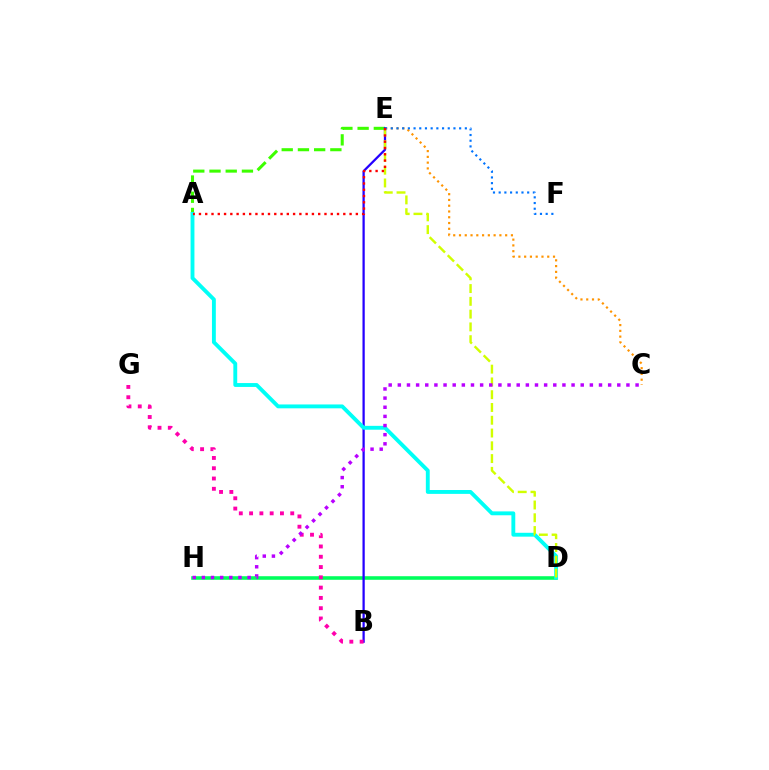{('A', 'E'): [{'color': '#3dff00', 'line_style': 'dashed', 'thickness': 2.2}, {'color': '#ff0000', 'line_style': 'dotted', 'thickness': 1.71}], ('C', 'E'): [{'color': '#ff9400', 'line_style': 'dotted', 'thickness': 1.57}], ('D', 'H'): [{'color': '#00ff5c', 'line_style': 'solid', 'thickness': 2.58}], ('B', 'E'): [{'color': '#2500ff', 'line_style': 'solid', 'thickness': 1.63}], ('E', 'F'): [{'color': '#0074ff', 'line_style': 'dotted', 'thickness': 1.55}], ('B', 'G'): [{'color': '#ff00ac', 'line_style': 'dotted', 'thickness': 2.8}], ('A', 'D'): [{'color': '#00fff6', 'line_style': 'solid', 'thickness': 2.79}], ('D', 'E'): [{'color': '#d1ff00', 'line_style': 'dashed', 'thickness': 1.74}], ('C', 'H'): [{'color': '#b900ff', 'line_style': 'dotted', 'thickness': 2.48}]}